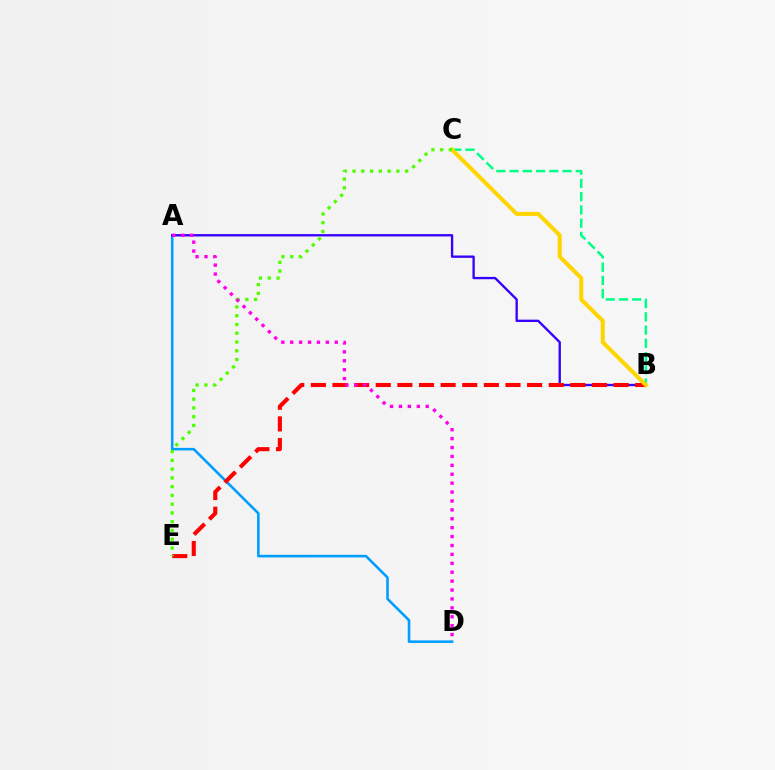{('A', 'D'): [{'color': '#009eff', 'line_style': 'solid', 'thickness': 1.87}, {'color': '#ff00ed', 'line_style': 'dotted', 'thickness': 2.42}], ('A', 'B'): [{'color': '#3700ff', 'line_style': 'solid', 'thickness': 1.69}], ('B', 'E'): [{'color': '#ff0000', 'line_style': 'dashed', 'thickness': 2.94}], ('B', 'C'): [{'color': '#00ff86', 'line_style': 'dashed', 'thickness': 1.8}, {'color': '#ffd500', 'line_style': 'solid', 'thickness': 2.9}], ('C', 'E'): [{'color': '#4fff00', 'line_style': 'dotted', 'thickness': 2.38}]}